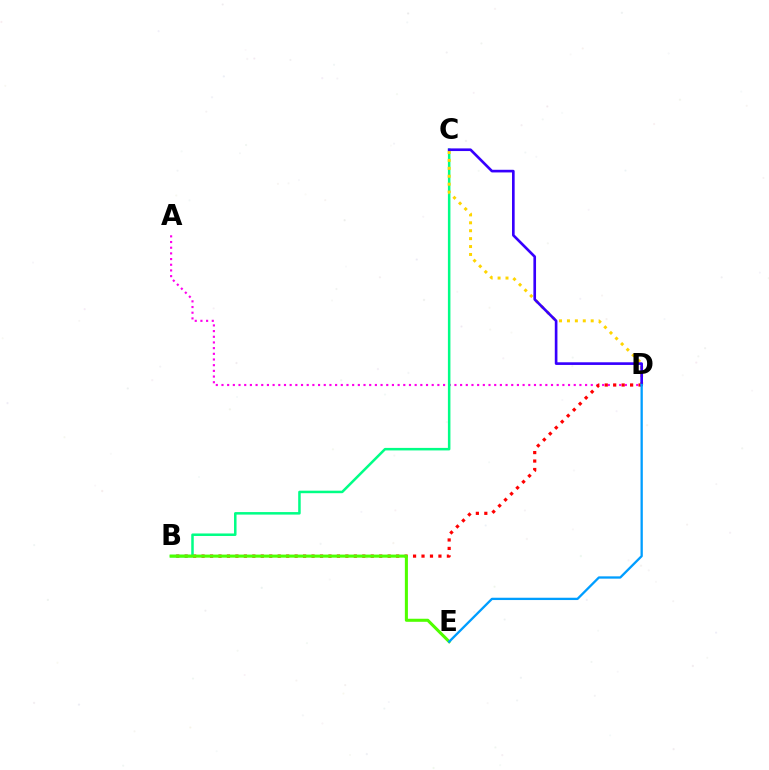{('A', 'D'): [{'color': '#ff00ed', 'line_style': 'dotted', 'thickness': 1.54}], ('B', 'D'): [{'color': '#ff0000', 'line_style': 'dotted', 'thickness': 2.3}], ('B', 'C'): [{'color': '#00ff86', 'line_style': 'solid', 'thickness': 1.81}], ('C', 'D'): [{'color': '#ffd500', 'line_style': 'dotted', 'thickness': 2.15}, {'color': '#3700ff', 'line_style': 'solid', 'thickness': 1.91}], ('B', 'E'): [{'color': '#4fff00', 'line_style': 'solid', 'thickness': 2.2}], ('D', 'E'): [{'color': '#009eff', 'line_style': 'solid', 'thickness': 1.66}]}